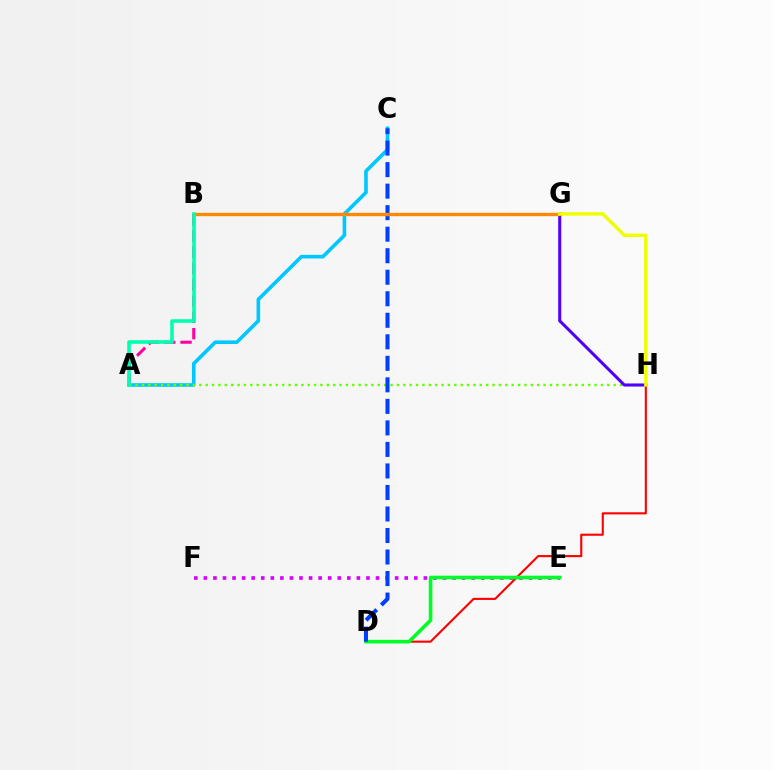{('A', 'B'): [{'color': '#ff00a0', 'line_style': 'dashed', 'thickness': 2.21}, {'color': '#00ffaf', 'line_style': 'solid', 'thickness': 2.57}], ('A', 'C'): [{'color': '#00c7ff', 'line_style': 'solid', 'thickness': 2.6}], ('E', 'F'): [{'color': '#d600ff', 'line_style': 'dotted', 'thickness': 2.6}], ('D', 'H'): [{'color': '#ff0000', 'line_style': 'solid', 'thickness': 1.52}], ('A', 'H'): [{'color': '#66ff00', 'line_style': 'dotted', 'thickness': 1.73}], ('G', 'H'): [{'color': '#4f00ff', 'line_style': 'solid', 'thickness': 2.19}, {'color': '#eeff00', 'line_style': 'solid', 'thickness': 2.47}], ('D', 'E'): [{'color': '#00ff27', 'line_style': 'solid', 'thickness': 2.6}], ('C', 'D'): [{'color': '#003fff', 'line_style': 'dashed', 'thickness': 2.92}], ('B', 'G'): [{'color': '#ff8800', 'line_style': 'solid', 'thickness': 2.4}]}